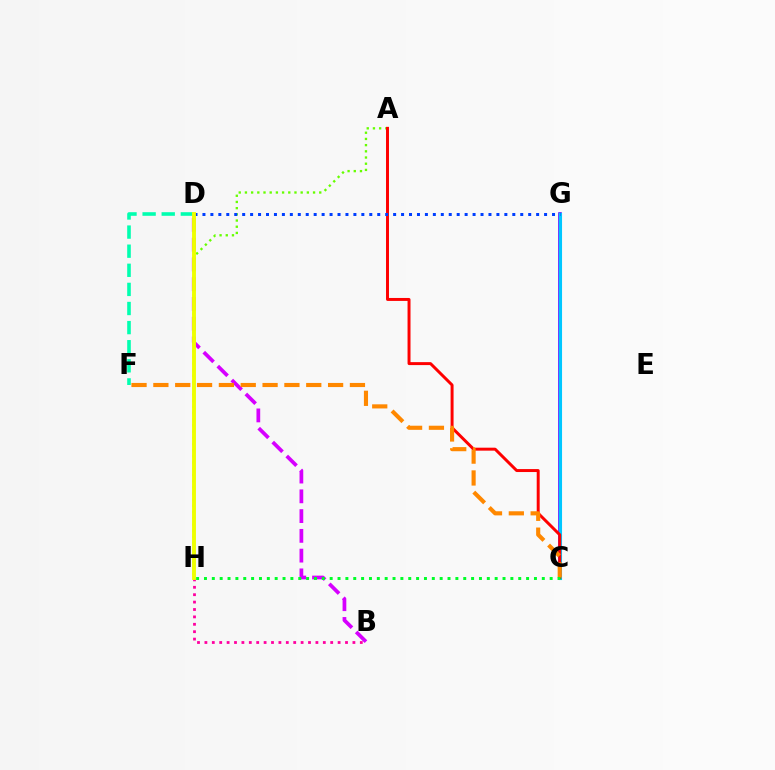{('B', 'D'): [{'color': '#d600ff', 'line_style': 'dashed', 'thickness': 2.69}], ('C', 'G'): [{'color': '#4f00ff', 'line_style': 'solid', 'thickness': 2.55}, {'color': '#00c7ff', 'line_style': 'solid', 'thickness': 2.22}], ('A', 'H'): [{'color': '#66ff00', 'line_style': 'dotted', 'thickness': 1.68}], ('A', 'C'): [{'color': '#ff0000', 'line_style': 'solid', 'thickness': 2.13}], ('C', 'F'): [{'color': '#ff8800', 'line_style': 'dashed', 'thickness': 2.97}], ('D', 'G'): [{'color': '#003fff', 'line_style': 'dotted', 'thickness': 2.16}], ('C', 'H'): [{'color': '#00ff27', 'line_style': 'dotted', 'thickness': 2.13}], ('D', 'F'): [{'color': '#00ffaf', 'line_style': 'dashed', 'thickness': 2.6}], ('B', 'H'): [{'color': '#ff00a0', 'line_style': 'dotted', 'thickness': 2.01}], ('D', 'H'): [{'color': '#eeff00', 'line_style': 'solid', 'thickness': 2.79}]}